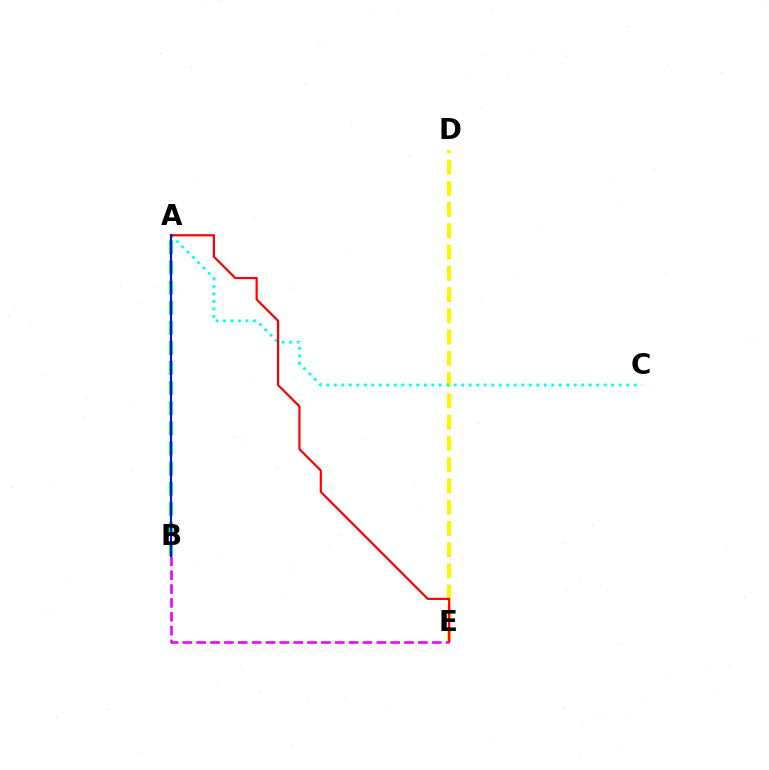{('D', 'E'): [{'color': '#fcf500', 'line_style': 'dashed', 'thickness': 2.89}], ('A', 'C'): [{'color': '#00fff6', 'line_style': 'dotted', 'thickness': 2.04}], ('A', 'E'): [{'color': '#ff0000', 'line_style': 'solid', 'thickness': 1.59}], ('A', 'B'): [{'color': '#08ff00', 'line_style': 'dashed', 'thickness': 2.73}, {'color': '#0010ff', 'line_style': 'solid', 'thickness': 1.51}], ('B', 'E'): [{'color': '#ee00ff', 'line_style': 'dashed', 'thickness': 1.88}]}